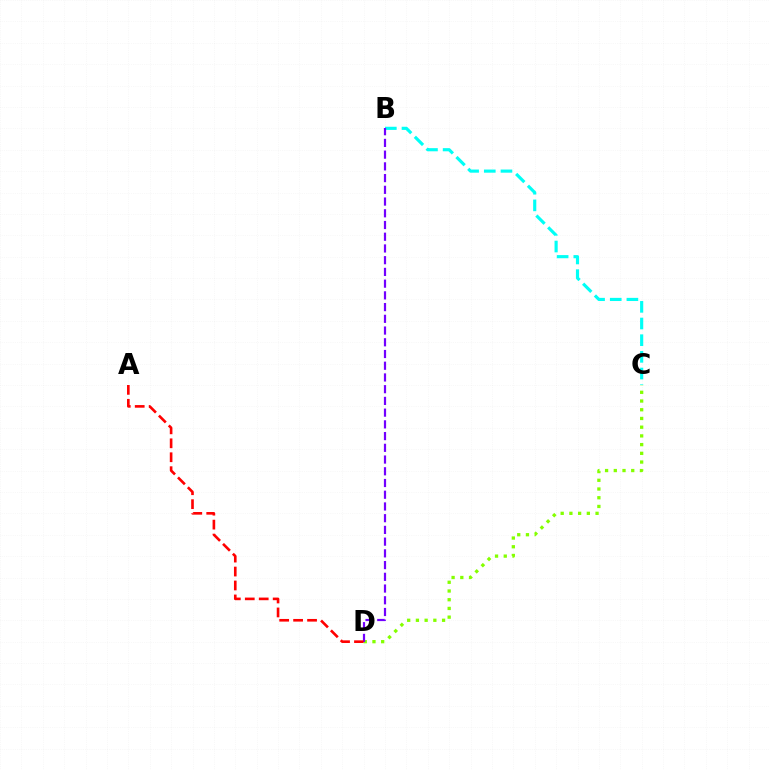{('C', 'D'): [{'color': '#84ff00', 'line_style': 'dotted', 'thickness': 2.37}], ('B', 'C'): [{'color': '#00fff6', 'line_style': 'dashed', 'thickness': 2.26}], ('B', 'D'): [{'color': '#7200ff', 'line_style': 'dashed', 'thickness': 1.59}], ('A', 'D'): [{'color': '#ff0000', 'line_style': 'dashed', 'thickness': 1.89}]}